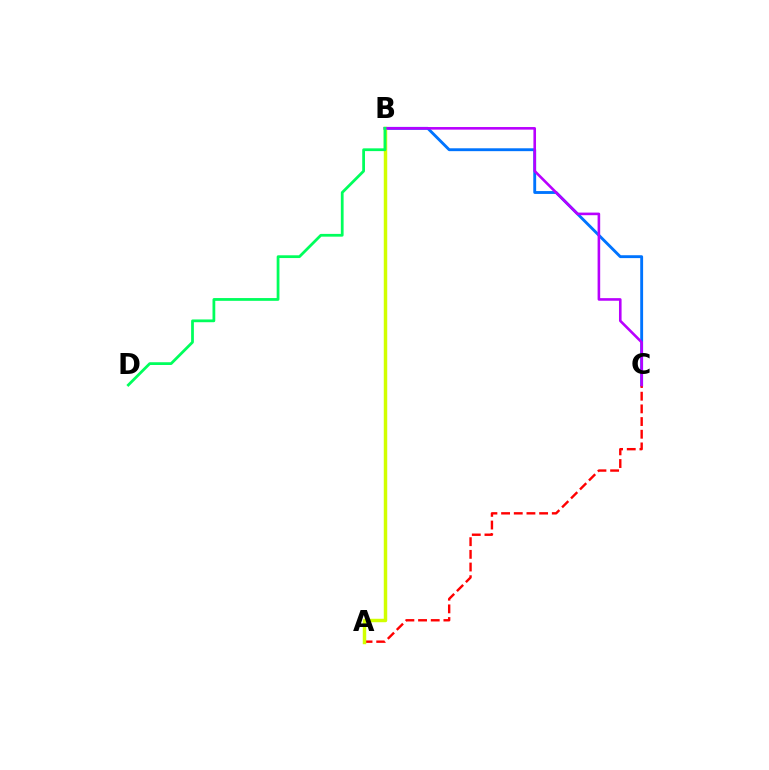{('B', 'C'): [{'color': '#0074ff', 'line_style': 'solid', 'thickness': 2.07}, {'color': '#b900ff', 'line_style': 'solid', 'thickness': 1.87}], ('A', 'C'): [{'color': '#ff0000', 'line_style': 'dashed', 'thickness': 1.72}], ('A', 'B'): [{'color': '#d1ff00', 'line_style': 'solid', 'thickness': 2.49}], ('B', 'D'): [{'color': '#00ff5c', 'line_style': 'solid', 'thickness': 1.99}]}